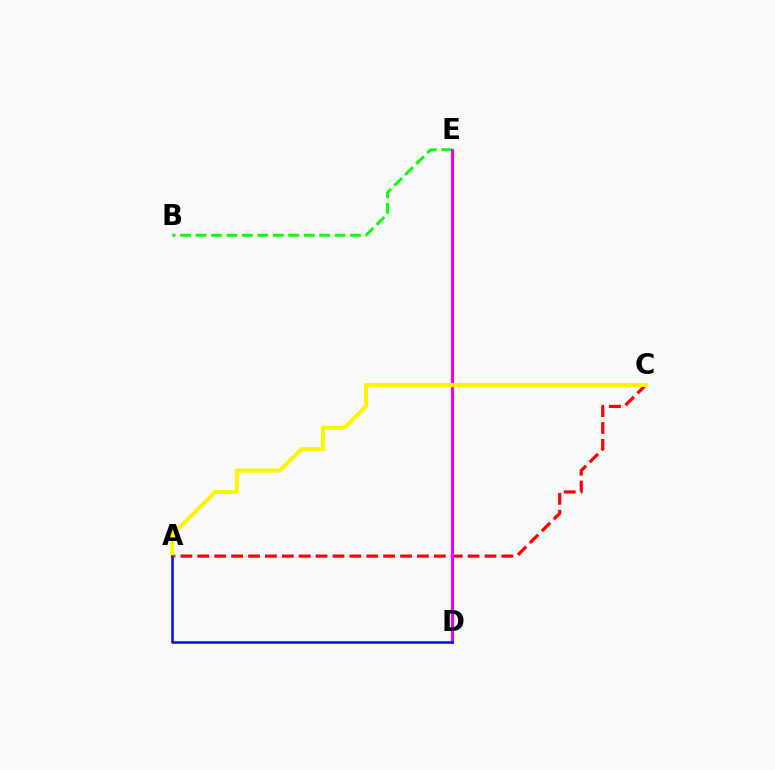{('B', 'E'): [{'color': '#08ff00', 'line_style': 'dashed', 'thickness': 2.1}], ('D', 'E'): [{'color': '#00fff6', 'line_style': 'dotted', 'thickness': 1.61}, {'color': '#ee00ff', 'line_style': 'solid', 'thickness': 2.24}], ('A', 'C'): [{'color': '#ff0000', 'line_style': 'dashed', 'thickness': 2.29}, {'color': '#fcf500', 'line_style': 'solid', 'thickness': 2.95}], ('A', 'D'): [{'color': '#0010ff', 'line_style': 'solid', 'thickness': 1.83}]}